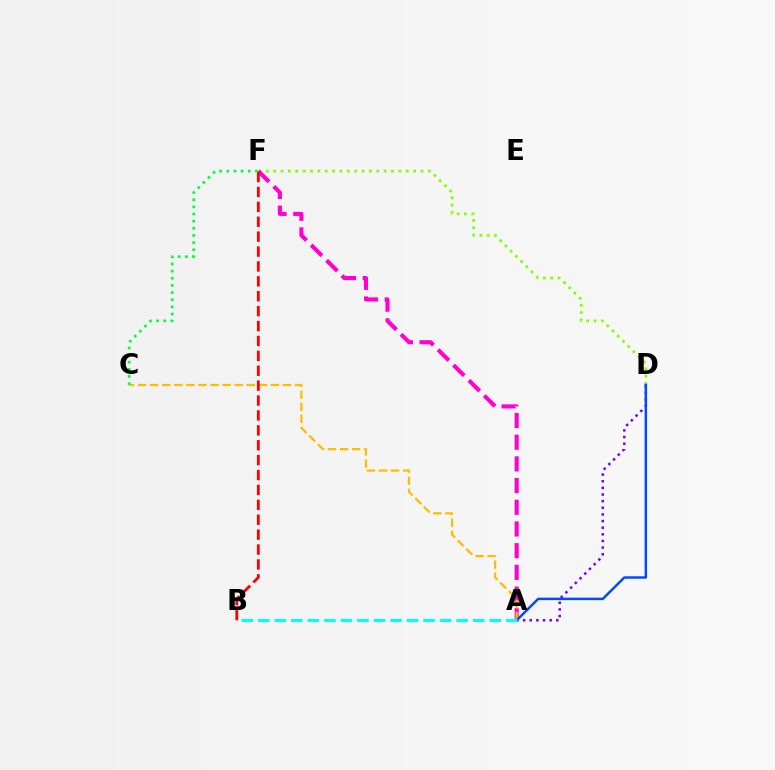{('D', 'F'): [{'color': '#84ff00', 'line_style': 'dotted', 'thickness': 2.0}], ('A', 'F'): [{'color': '#ff00cf', 'line_style': 'dashed', 'thickness': 2.95}], ('A', 'C'): [{'color': '#ffbd00', 'line_style': 'dashed', 'thickness': 1.64}], ('B', 'F'): [{'color': '#ff0000', 'line_style': 'dashed', 'thickness': 2.02}], ('A', 'D'): [{'color': '#7200ff', 'line_style': 'dotted', 'thickness': 1.8}, {'color': '#004bff', 'line_style': 'solid', 'thickness': 1.78}], ('C', 'F'): [{'color': '#00ff39', 'line_style': 'dotted', 'thickness': 1.94}], ('A', 'B'): [{'color': '#00fff6', 'line_style': 'dashed', 'thickness': 2.25}]}